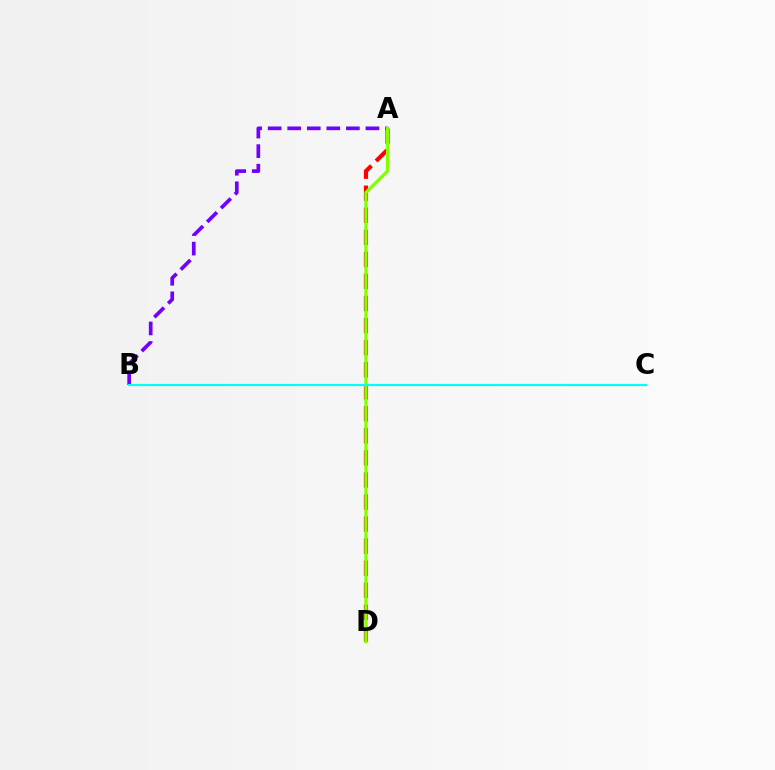{('A', 'D'): [{'color': '#ff0000', 'line_style': 'dashed', 'thickness': 3.0}, {'color': '#84ff00', 'line_style': 'solid', 'thickness': 2.33}], ('A', 'B'): [{'color': '#7200ff', 'line_style': 'dashed', 'thickness': 2.66}], ('B', 'C'): [{'color': '#00fff6', 'line_style': 'solid', 'thickness': 1.54}]}